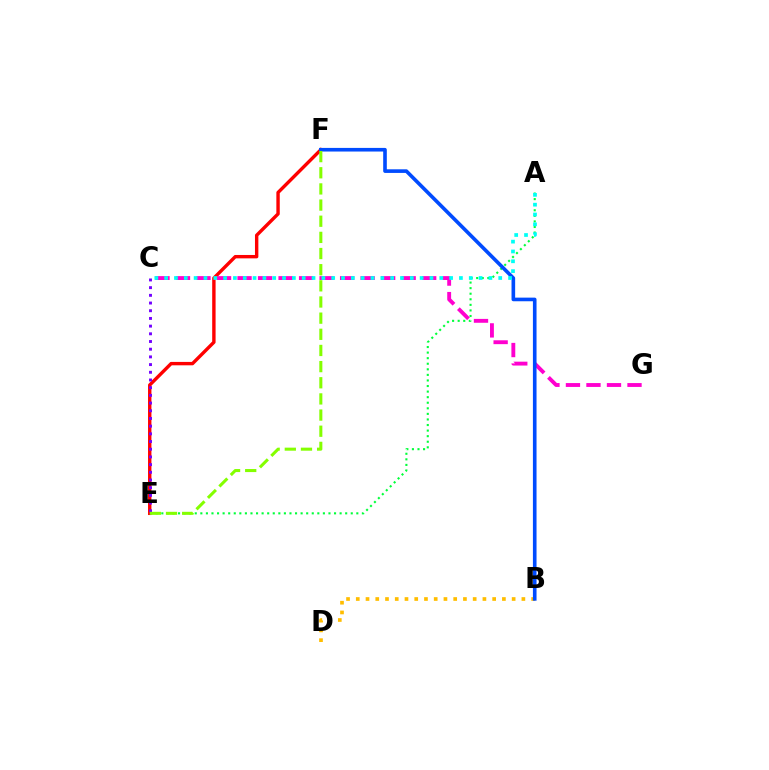{('A', 'E'): [{'color': '#00ff39', 'line_style': 'dotted', 'thickness': 1.51}], ('E', 'F'): [{'color': '#ff0000', 'line_style': 'solid', 'thickness': 2.44}, {'color': '#84ff00', 'line_style': 'dashed', 'thickness': 2.19}], ('C', 'G'): [{'color': '#ff00cf', 'line_style': 'dashed', 'thickness': 2.79}], ('B', 'D'): [{'color': '#ffbd00', 'line_style': 'dotted', 'thickness': 2.65}], ('C', 'E'): [{'color': '#7200ff', 'line_style': 'dotted', 'thickness': 2.09}], ('B', 'F'): [{'color': '#004bff', 'line_style': 'solid', 'thickness': 2.61}], ('A', 'C'): [{'color': '#00fff6', 'line_style': 'dotted', 'thickness': 2.67}]}